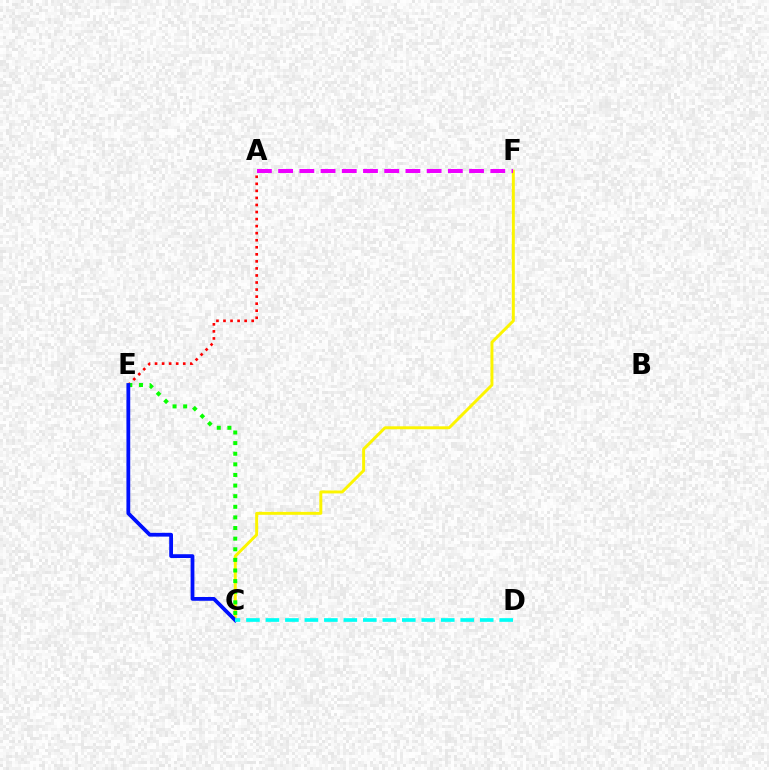{('C', 'F'): [{'color': '#fcf500', 'line_style': 'solid', 'thickness': 2.13}], ('A', 'E'): [{'color': '#ff0000', 'line_style': 'dotted', 'thickness': 1.92}], ('C', 'E'): [{'color': '#08ff00', 'line_style': 'dotted', 'thickness': 2.88}, {'color': '#0010ff', 'line_style': 'solid', 'thickness': 2.72}], ('C', 'D'): [{'color': '#00fff6', 'line_style': 'dashed', 'thickness': 2.65}], ('A', 'F'): [{'color': '#ee00ff', 'line_style': 'dashed', 'thickness': 2.88}]}